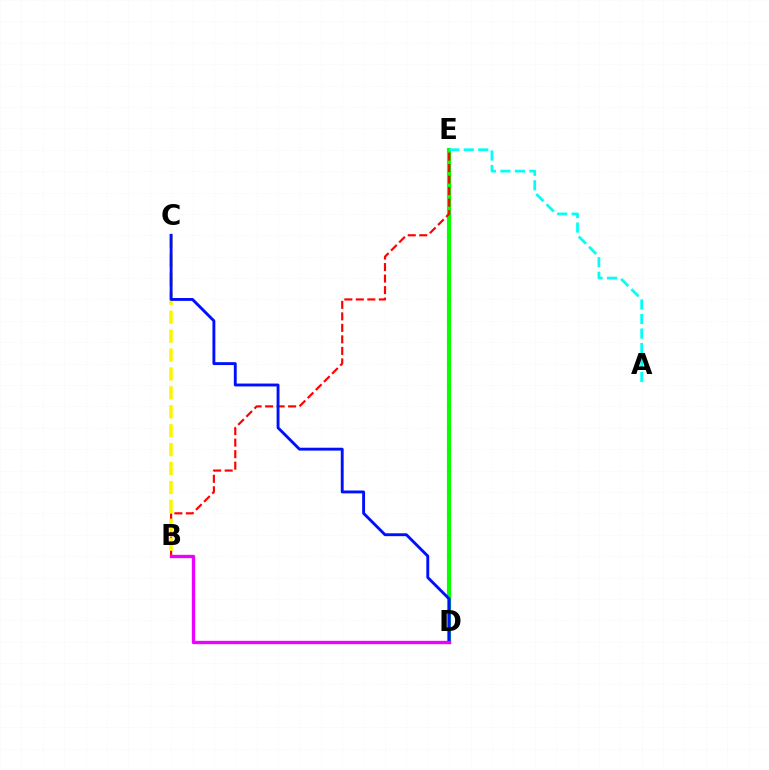{('D', 'E'): [{'color': '#08ff00', 'line_style': 'solid', 'thickness': 2.99}], ('B', 'E'): [{'color': '#ff0000', 'line_style': 'dashed', 'thickness': 1.56}], ('B', 'C'): [{'color': '#fcf500', 'line_style': 'dashed', 'thickness': 2.57}], ('C', 'D'): [{'color': '#0010ff', 'line_style': 'solid', 'thickness': 2.08}], ('A', 'E'): [{'color': '#00fff6', 'line_style': 'dashed', 'thickness': 1.97}], ('B', 'D'): [{'color': '#ee00ff', 'line_style': 'solid', 'thickness': 2.41}]}